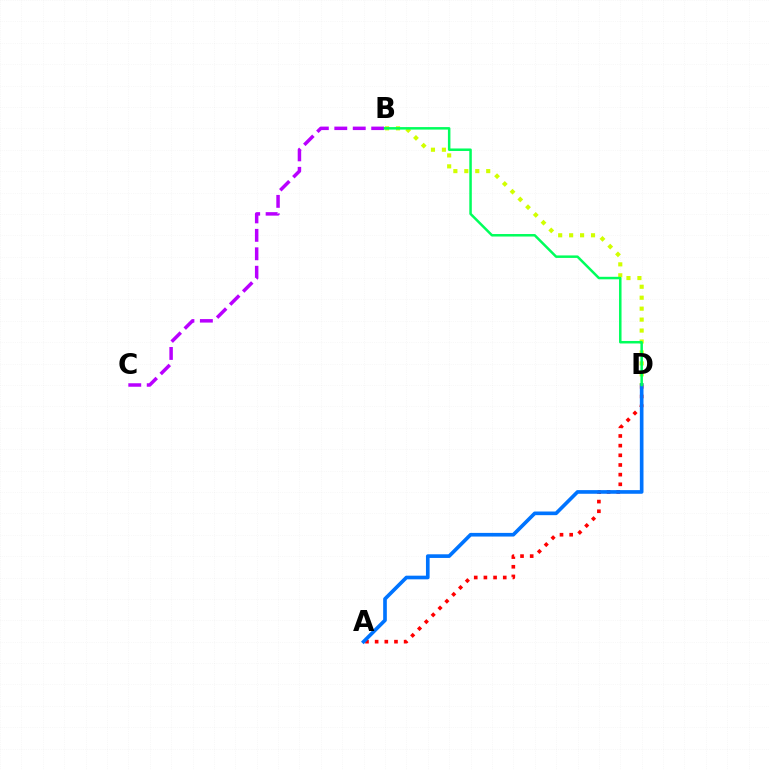{('B', 'D'): [{'color': '#d1ff00', 'line_style': 'dotted', 'thickness': 2.97}, {'color': '#00ff5c', 'line_style': 'solid', 'thickness': 1.8}], ('A', 'D'): [{'color': '#ff0000', 'line_style': 'dotted', 'thickness': 2.63}, {'color': '#0074ff', 'line_style': 'solid', 'thickness': 2.63}], ('B', 'C'): [{'color': '#b900ff', 'line_style': 'dashed', 'thickness': 2.51}]}